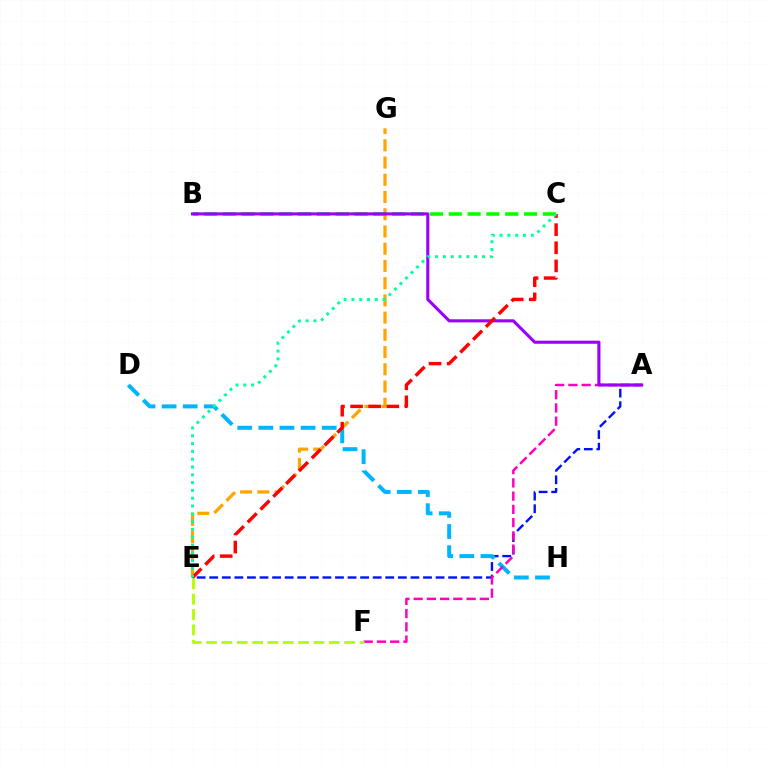{('E', 'G'): [{'color': '#ffa500', 'line_style': 'dashed', 'thickness': 2.34}], ('B', 'C'): [{'color': '#08ff00', 'line_style': 'dashed', 'thickness': 2.56}], ('A', 'E'): [{'color': '#0010ff', 'line_style': 'dashed', 'thickness': 1.71}], ('D', 'H'): [{'color': '#00b5ff', 'line_style': 'dashed', 'thickness': 2.87}], ('A', 'F'): [{'color': '#ff00bd', 'line_style': 'dashed', 'thickness': 1.8}], ('E', 'F'): [{'color': '#b3ff00', 'line_style': 'dashed', 'thickness': 2.08}], ('A', 'B'): [{'color': '#9b00ff', 'line_style': 'solid', 'thickness': 2.23}], ('C', 'E'): [{'color': '#ff0000', 'line_style': 'dashed', 'thickness': 2.46}, {'color': '#00ff9d', 'line_style': 'dotted', 'thickness': 2.12}]}